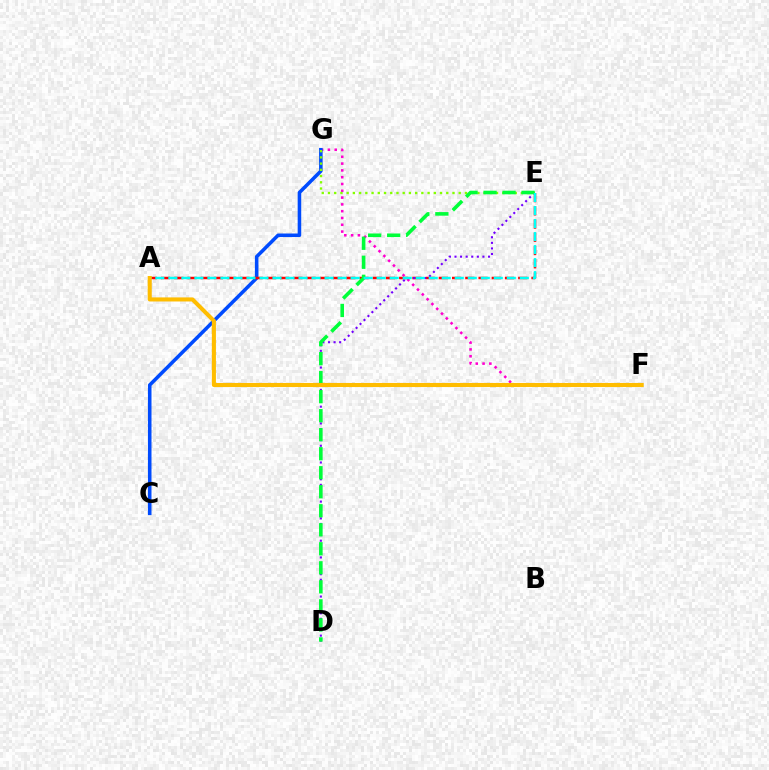{('F', 'G'): [{'color': '#ff00cf', 'line_style': 'dotted', 'thickness': 1.85}], ('C', 'G'): [{'color': '#004bff', 'line_style': 'solid', 'thickness': 2.56}], ('A', 'E'): [{'color': '#ff0000', 'line_style': 'dashed', 'thickness': 1.8}, {'color': '#00fff6', 'line_style': 'dashed', 'thickness': 1.77}], ('D', 'E'): [{'color': '#7200ff', 'line_style': 'dotted', 'thickness': 1.52}, {'color': '#00ff39', 'line_style': 'dashed', 'thickness': 2.58}], ('E', 'G'): [{'color': '#84ff00', 'line_style': 'dotted', 'thickness': 1.69}], ('A', 'F'): [{'color': '#ffbd00', 'line_style': 'solid', 'thickness': 2.93}]}